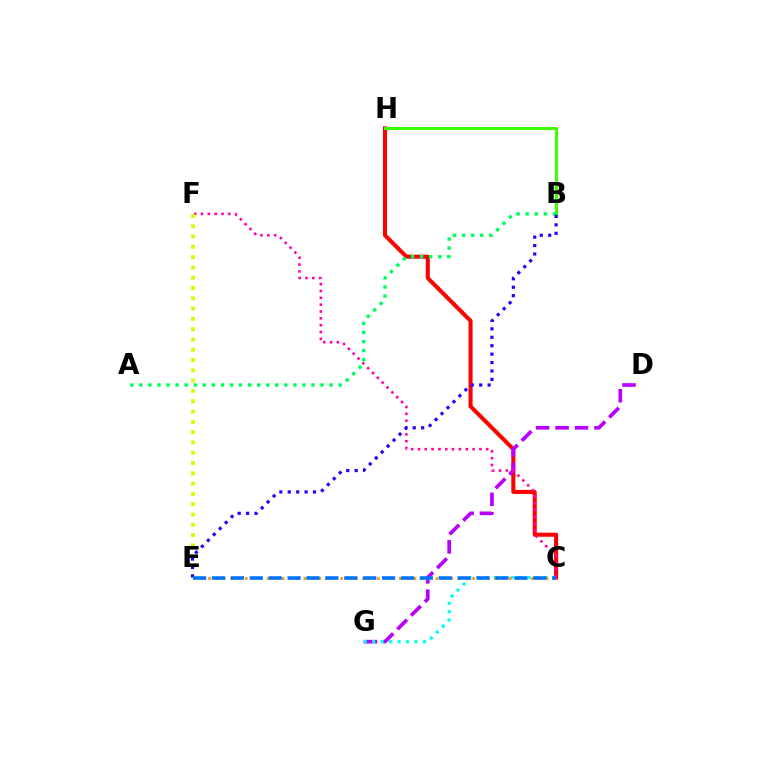{('C', 'H'): [{'color': '#ff0000', 'line_style': 'solid', 'thickness': 2.93}], ('D', 'G'): [{'color': '#b900ff', 'line_style': 'dashed', 'thickness': 2.64}], ('C', 'G'): [{'color': '#00fff6', 'line_style': 'dotted', 'thickness': 2.3}], ('C', 'F'): [{'color': '#ff00ac', 'line_style': 'dotted', 'thickness': 1.86}], ('B', 'H'): [{'color': '#3dff00', 'line_style': 'solid', 'thickness': 2.17}], ('E', 'F'): [{'color': '#d1ff00', 'line_style': 'dotted', 'thickness': 2.8}], ('A', 'B'): [{'color': '#00ff5c', 'line_style': 'dotted', 'thickness': 2.46}], ('B', 'E'): [{'color': '#2500ff', 'line_style': 'dotted', 'thickness': 2.29}], ('C', 'E'): [{'color': '#ff9400', 'line_style': 'dotted', 'thickness': 1.99}, {'color': '#0074ff', 'line_style': 'dashed', 'thickness': 2.57}]}